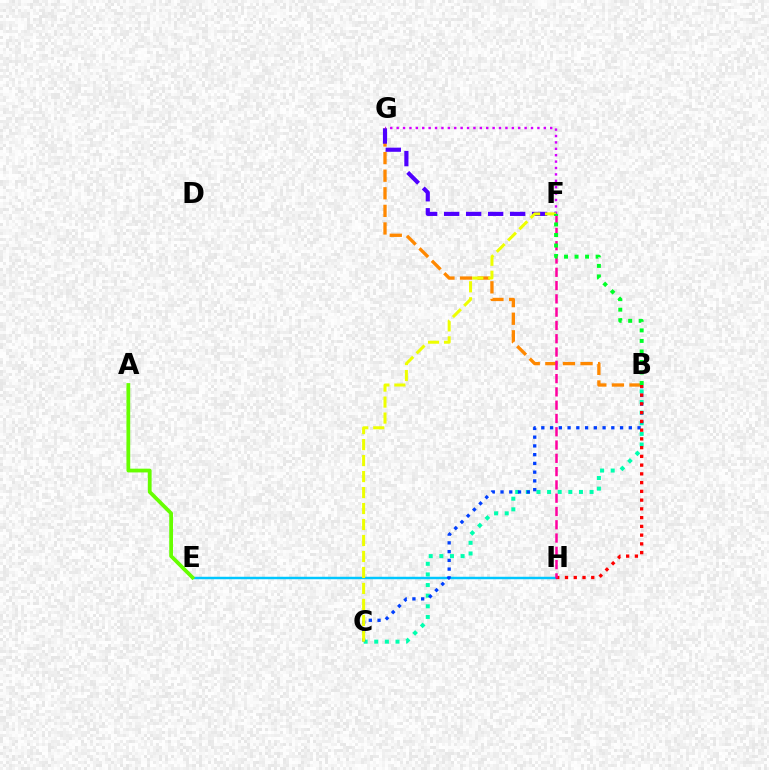{('F', 'G'): [{'color': '#d600ff', 'line_style': 'dotted', 'thickness': 1.74}, {'color': '#4f00ff', 'line_style': 'dashed', 'thickness': 2.99}], ('B', 'C'): [{'color': '#00ffaf', 'line_style': 'dotted', 'thickness': 2.89}, {'color': '#003fff', 'line_style': 'dotted', 'thickness': 2.38}], ('E', 'H'): [{'color': '#00c7ff', 'line_style': 'solid', 'thickness': 1.77}], ('A', 'E'): [{'color': '#66ff00', 'line_style': 'solid', 'thickness': 2.71}], ('B', 'G'): [{'color': '#ff8800', 'line_style': 'dashed', 'thickness': 2.39}], ('C', 'F'): [{'color': '#eeff00', 'line_style': 'dashed', 'thickness': 2.17}], ('B', 'H'): [{'color': '#ff0000', 'line_style': 'dotted', 'thickness': 2.38}], ('F', 'H'): [{'color': '#ff00a0', 'line_style': 'dashed', 'thickness': 1.81}], ('B', 'F'): [{'color': '#00ff27', 'line_style': 'dotted', 'thickness': 2.86}]}